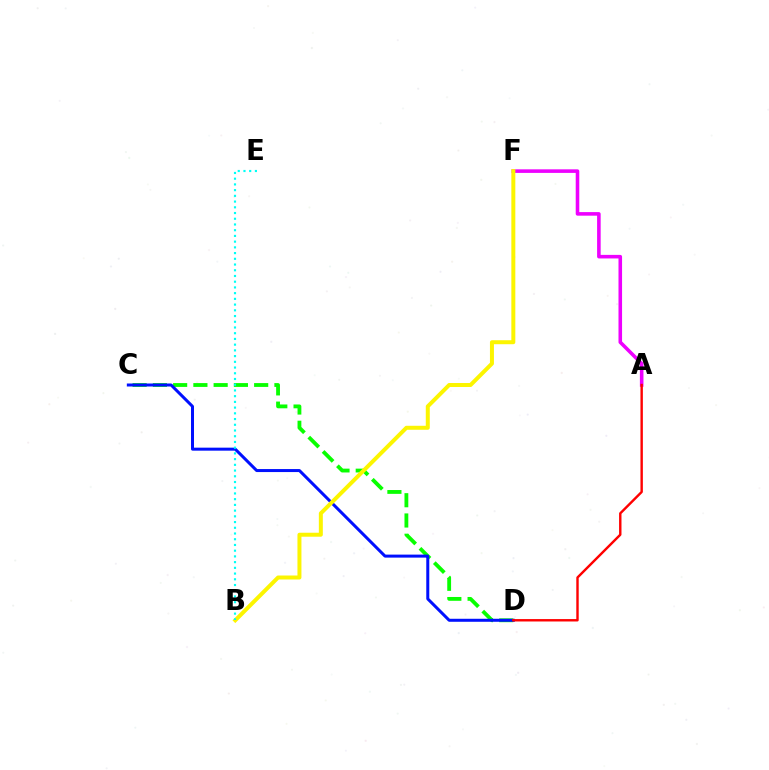{('C', 'D'): [{'color': '#08ff00', 'line_style': 'dashed', 'thickness': 2.75}, {'color': '#0010ff', 'line_style': 'solid', 'thickness': 2.17}], ('A', 'F'): [{'color': '#ee00ff', 'line_style': 'solid', 'thickness': 2.57}], ('B', 'F'): [{'color': '#fcf500', 'line_style': 'solid', 'thickness': 2.87}], ('A', 'D'): [{'color': '#ff0000', 'line_style': 'solid', 'thickness': 1.74}], ('B', 'E'): [{'color': '#00fff6', 'line_style': 'dotted', 'thickness': 1.55}]}